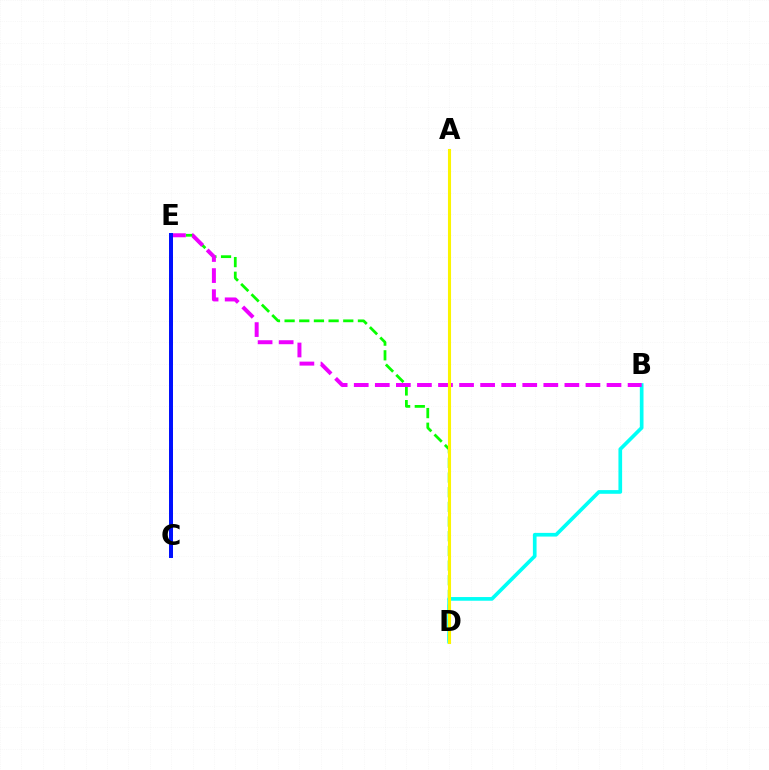{('D', 'E'): [{'color': '#08ff00', 'line_style': 'dashed', 'thickness': 1.99}], ('C', 'E'): [{'color': '#ff0000', 'line_style': 'dashed', 'thickness': 2.6}, {'color': '#0010ff', 'line_style': 'solid', 'thickness': 2.86}], ('B', 'D'): [{'color': '#00fff6', 'line_style': 'solid', 'thickness': 2.65}], ('B', 'E'): [{'color': '#ee00ff', 'line_style': 'dashed', 'thickness': 2.86}], ('A', 'D'): [{'color': '#fcf500', 'line_style': 'solid', 'thickness': 2.22}]}